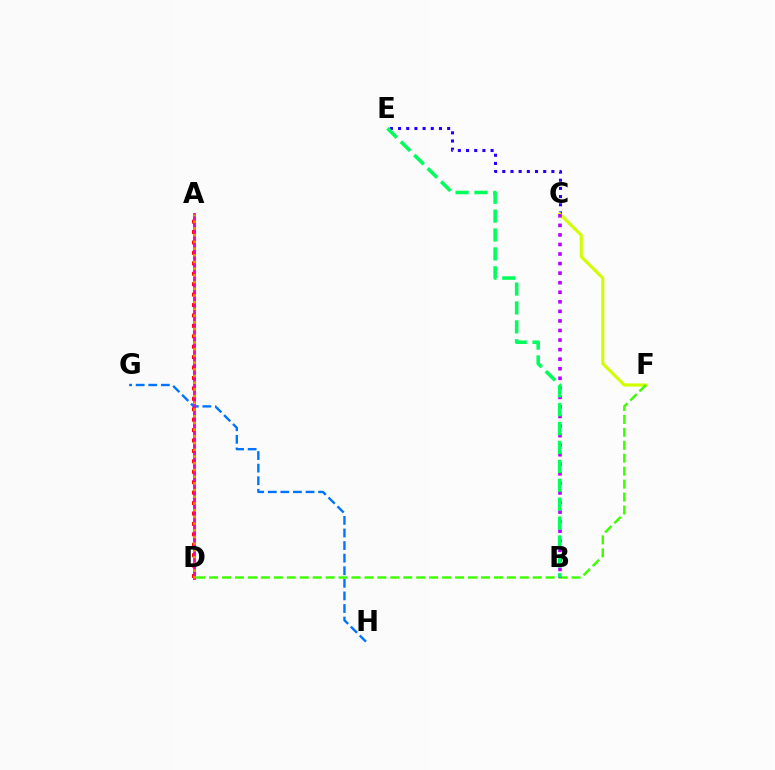{('A', 'D'): [{'color': '#00fff6', 'line_style': 'dotted', 'thickness': 2.25}, {'color': '#ff0000', 'line_style': 'dotted', 'thickness': 2.83}, {'color': '#ff00ac', 'line_style': 'solid', 'thickness': 2.06}, {'color': '#ff9400', 'line_style': 'dotted', 'thickness': 1.82}], ('C', 'E'): [{'color': '#2500ff', 'line_style': 'dotted', 'thickness': 2.22}], ('C', 'F'): [{'color': '#d1ff00', 'line_style': 'solid', 'thickness': 2.24}], ('G', 'H'): [{'color': '#0074ff', 'line_style': 'dashed', 'thickness': 1.71}], ('D', 'F'): [{'color': '#3dff00', 'line_style': 'dashed', 'thickness': 1.76}], ('B', 'C'): [{'color': '#b900ff', 'line_style': 'dotted', 'thickness': 2.6}], ('B', 'E'): [{'color': '#00ff5c', 'line_style': 'dashed', 'thickness': 2.57}]}